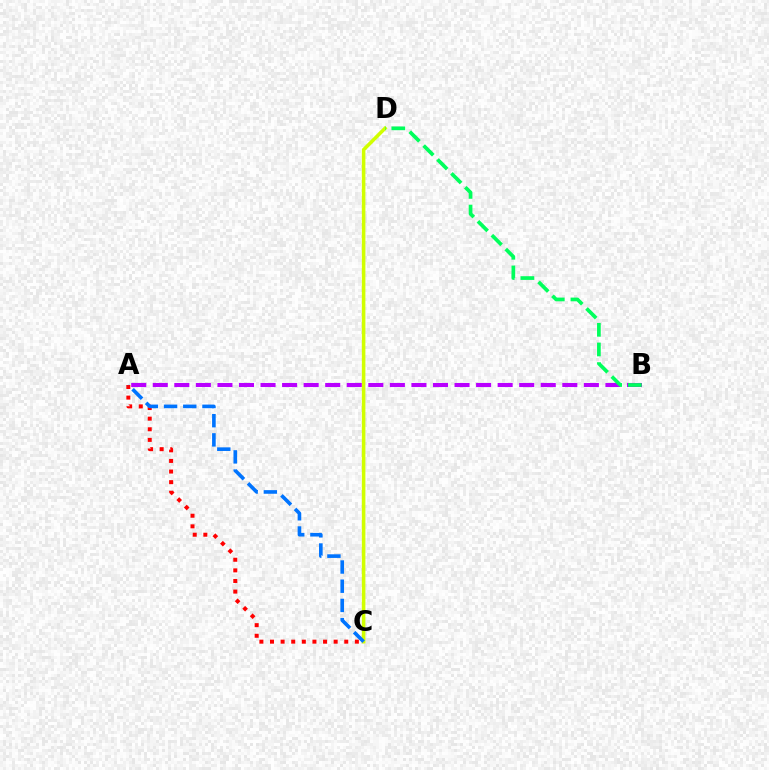{('C', 'D'): [{'color': '#d1ff00', 'line_style': 'solid', 'thickness': 2.56}], ('A', 'B'): [{'color': '#b900ff', 'line_style': 'dashed', 'thickness': 2.93}], ('B', 'D'): [{'color': '#00ff5c', 'line_style': 'dashed', 'thickness': 2.67}], ('A', 'C'): [{'color': '#ff0000', 'line_style': 'dotted', 'thickness': 2.88}, {'color': '#0074ff', 'line_style': 'dashed', 'thickness': 2.61}]}